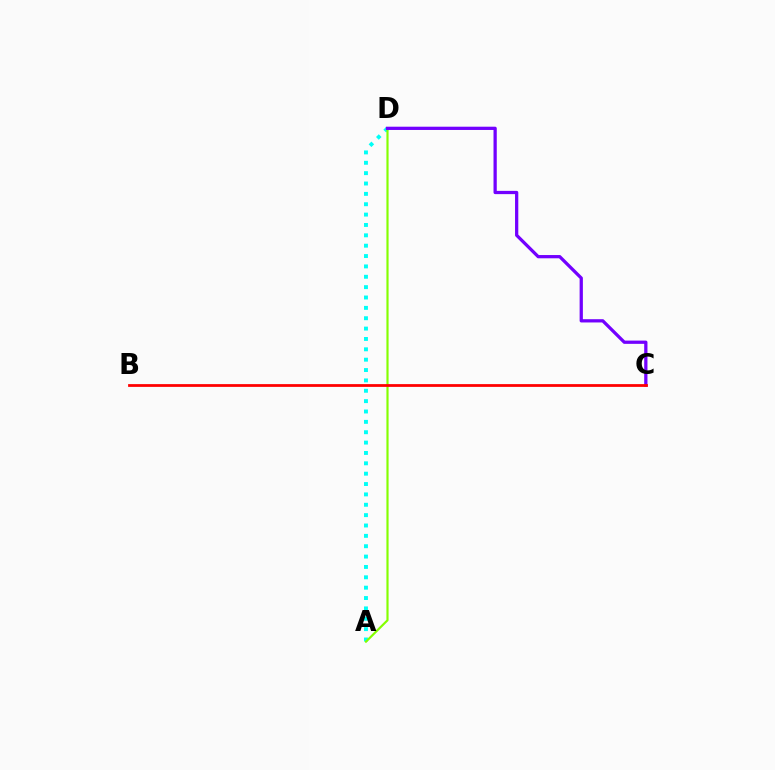{('A', 'D'): [{'color': '#00fff6', 'line_style': 'dotted', 'thickness': 2.82}, {'color': '#84ff00', 'line_style': 'solid', 'thickness': 1.56}], ('C', 'D'): [{'color': '#7200ff', 'line_style': 'solid', 'thickness': 2.34}], ('B', 'C'): [{'color': '#ff0000', 'line_style': 'solid', 'thickness': 2.0}]}